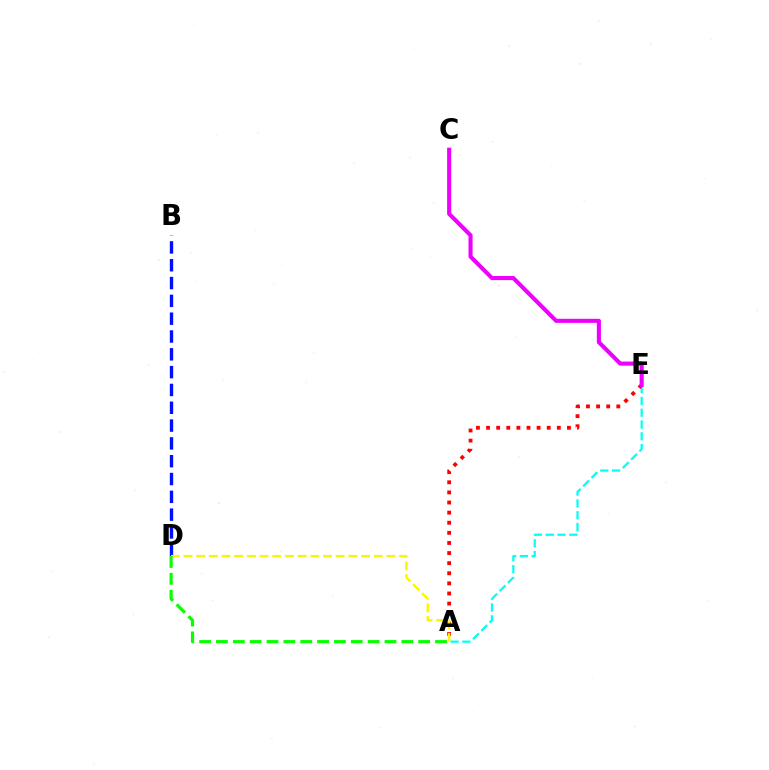{('A', 'E'): [{'color': '#00fff6', 'line_style': 'dashed', 'thickness': 1.6}, {'color': '#ff0000', 'line_style': 'dotted', 'thickness': 2.75}], ('B', 'D'): [{'color': '#0010ff', 'line_style': 'dashed', 'thickness': 2.42}], ('A', 'D'): [{'color': '#fcf500', 'line_style': 'dashed', 'thickness': 1.72}, {'color': '#08ff00', 'line_style': 'dashed', 'thickness': 2.29}], ('C', 'E'): [{'color': '#ee00ff', 'line_style': 'solid', 'thickness': 2.94}]}